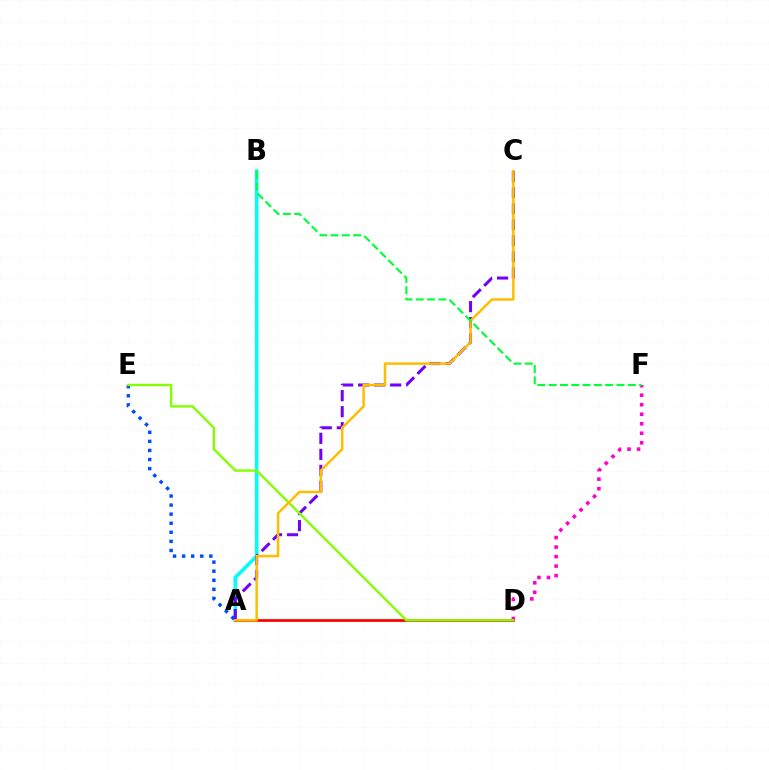{('A', 'B'): [{'color': '#00fff6', 'line_style': 'solid', 'thickness': 2.59}], ('A', 'D'): [{'color': '#ff0000', 'line_style': 'solid', 'thickness': 1.98}], ('A', 'E'): [{'color': '#004bff', 'line_style': 'dotted', 'thickness': 2.47}], ('D', 'F'): [{'color': '#ff00cf', 'line_style': 'dotted', 'thickness': 2.59}], ('A', 'C'): [{'color': '#7200ff', 'line_style': 'dashed', 'thickness': 2.18}, {'color': '#ffbd00', 'line_style': 'solid', 'thickness': 1.8}], ('D', 'E'): [{'color': '#84ff00', 'line_style': 'solid', 'thickness': 1.71}], ('B', 'F'): [{'color': '#00ff39', 'line_style': 'dashed', 'thickness': 1.54}]}